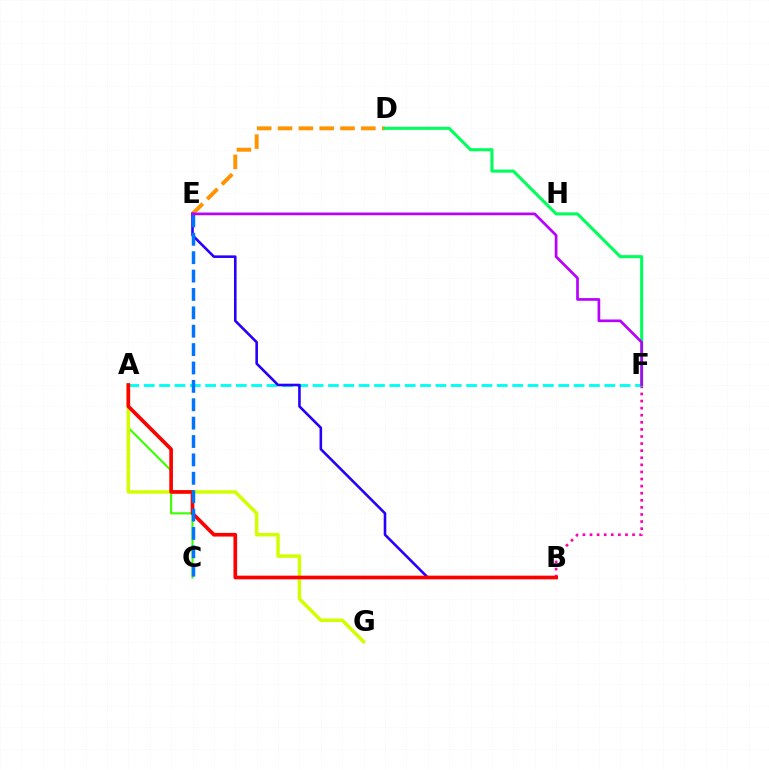{('A', 'C'): [{'color': '#3dff00', 'line_style': 'solid', 'thickness': 1.54}], ('B', 'F'): [{'color': '#ff00ac', 'line_style': 'dotted', 'thickness': 1.93}], ('A', 'F'): [{'color': '#00fff6', 'line_style': 'dashed', 'thickness': 2.09}], ('D', 'E'): [{'color': '#ff9400', 'line_style': 'dashed', 'thickness': 2.83}], ('A', 'G'): [{'color': '#d1ff00', 'line_style': 'solid', 'thickness': 2.52}], ('D', 'F'): [{'color': '#00ff5c', 'line_style': 'solid', 'thickness': 2.21}], ('B', 'E'): [{'color': '#2500ff', 'line_style': 'solid', 'thickness': 1.87}], ('A', 'B'): [{'color': '#ff0000', 'line_style': 'solid', 'thickness': 2.64}], ('C', 'E'): [{'color': '#0074ff', 'line_style': 'dashed', 'thickness': 2.5}], ('E', 'F'): [{'color': '#b900ff', 'line_style': 'solid', 'thickness': 1.94}]}